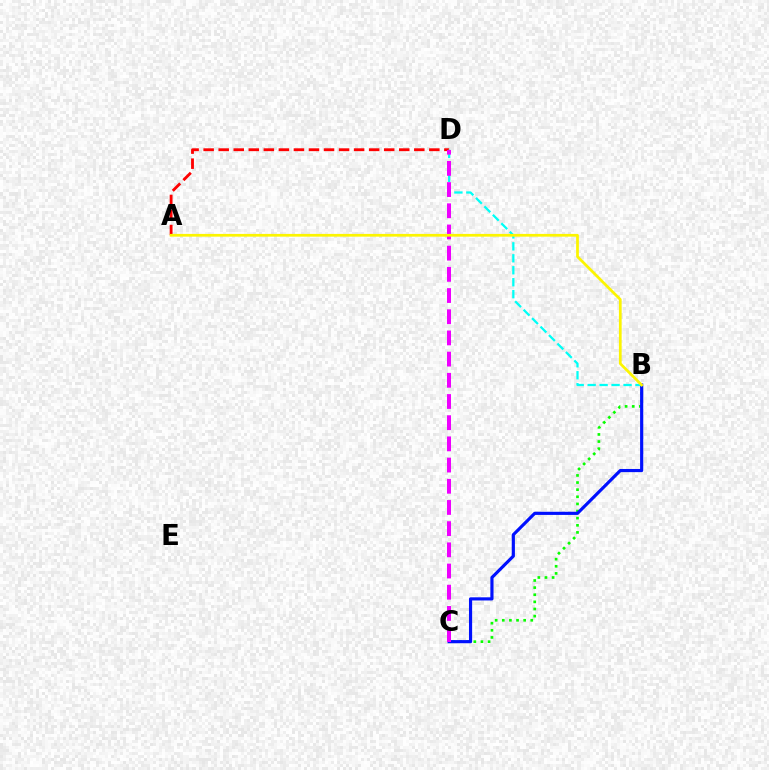{('B', 'C'): [{'color': '#08ff00', 'line_style': 'dotted', 'thickness': 1.94}, {'color': '#0010ff', 'line_style': 'solid', 'thickness': 2.27}], ('A', 'D'): [{'color': '#ff0000', 'line_style': 'dashed', 'thickness': 2.04}], ('B', 'D'): [{'color': '#00fff6', 'line_style': 'dashed', 'thickness': 1.62}], ('C', 'D'): [{'color': '#ee00ff', 'line_style': 'dashed', 'thickness': 2.88}], ('A', 'B'): [{'color': '#fcf500', 'line_style': 'solid', 'thickness': 1.97}]}